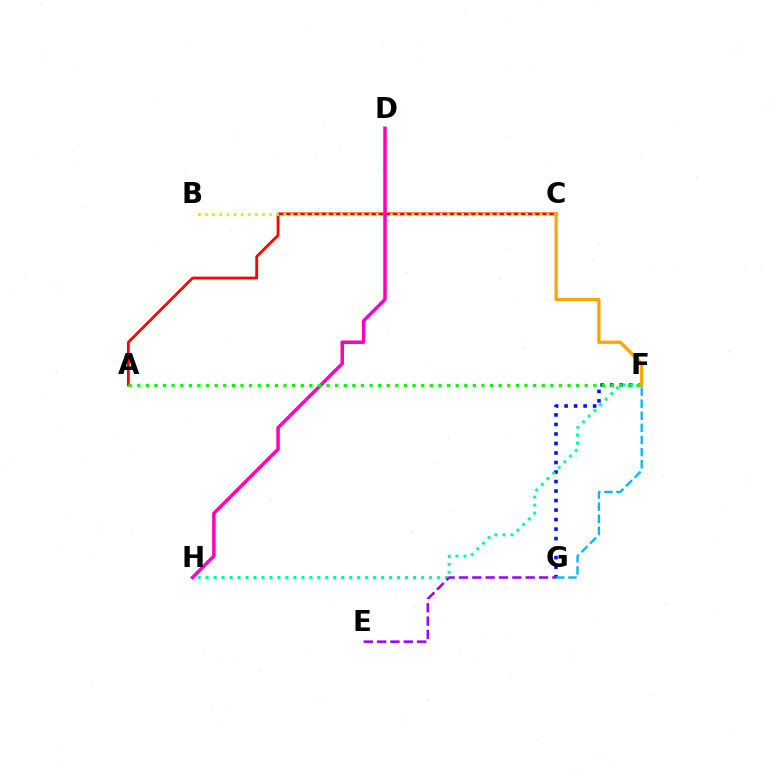{('A', 'C'): [{'color': '#ff0000', 'line_style': 'solid', 'thickness': 2.01}], ('F', 'G'): [{'color': '#0010ff', 'line_style': 'dotted', 'thickness': 2.58}, {'color': '#00b5ff', 'line_style': 'dashed', 'thickness': 1.65}], ('F', 'H'): [{'color': '#00ff9d', 'line_style': 'dotted', 'thickness': 2.17}], ('B', 'C'): [{'color': '#b3ff00', 'line_style': 'dotted', 'thickness': 1.93}], ('D', 'H'): [{'color': '#ff00bd', 'line_style': 'solid', 'thickness': 2.52}], ('E', 'G'): [{'color': '#9b00ff', 'line_style': 'dashed', 'thickness': 1.81}], ('A', 'F'): [{'color': '#08ff00', 'line_style': 'dotted', 'thickness': 2.34}], ('C', 'F'): [{'color': '#ffa500', 'line_style': 'solid', 'thickness': 2.35}]}